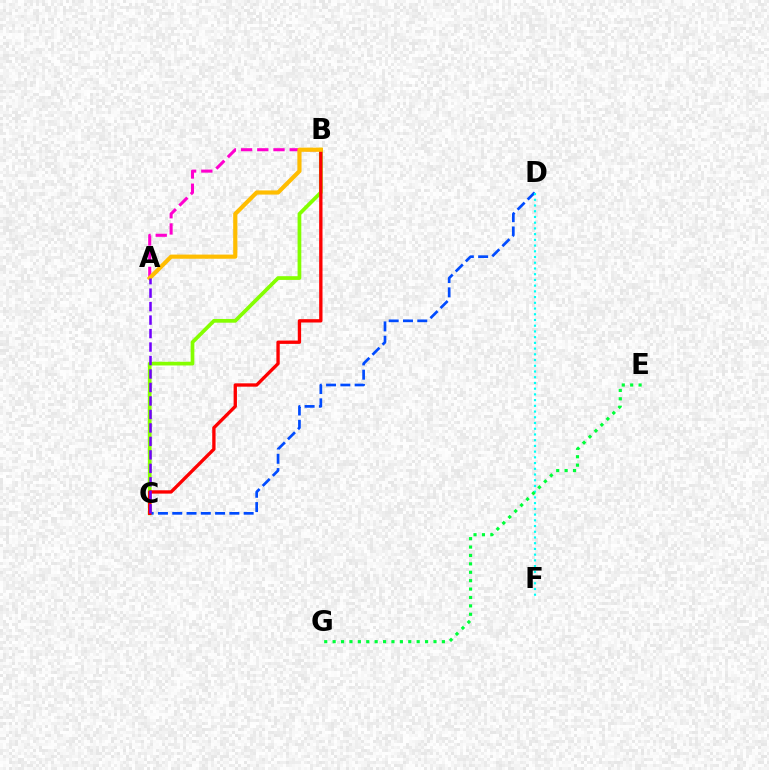{('B', 'C'): [{'color': '#84ff00', 'line_style': 'solid', 'thickness': 2.68}, {'color': '#ff0000', 'line_style': 'solid', 'thickness': 2.4}], ('A', 'B'): [{'color': '#ff00cf', 'line_style': 'dashed', 'thickness': 2.2}, {'color': '#ffbd00', 'line_style': 'solid', 'thickness': 3.0}], ('C', 'D'): [{'color': '#004bff', 'line_style': 'dashed', 'thickness': 1.94}], ('A', 'C'): [{'color': '#7200ff', 'line_style': 'dashed', 'thickness': 1.83}], ('D', 'F'): [{'color': '#00fff6', 'line_style': 'dotted', 'thickness': 1.56}], ('E', 'G'): [{'color': '#00ff39', 'line_style': 'dotted', 'thickness': 2.28}]}